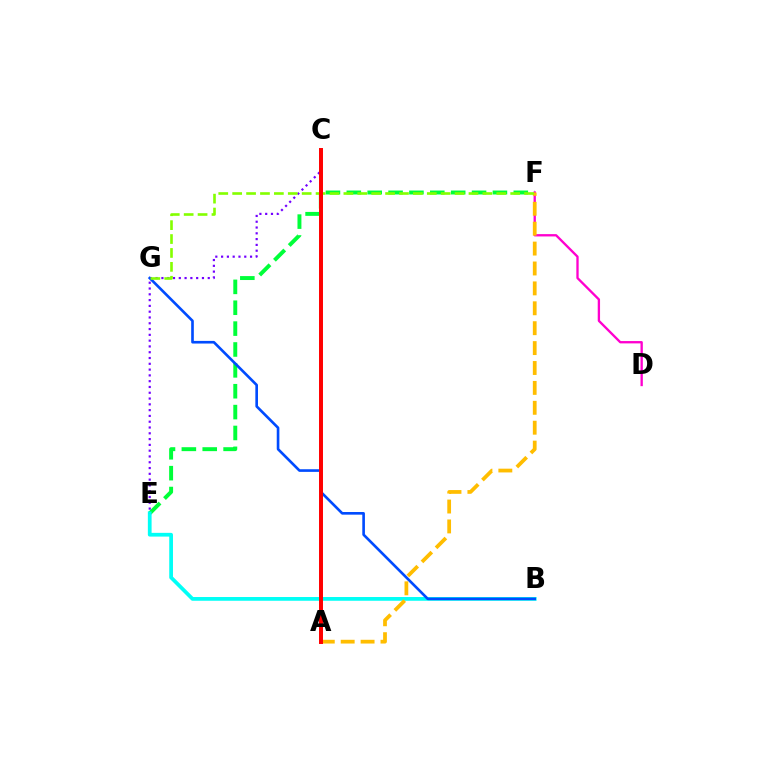{('E', 'F'): [{'color': '#00ff39', 'line_style': 'dashed', 'thickness': 2.84}], ('B', 'E'): [{'color': '#00fff6', 'line_style': 'solid', 'thickness': 2.69}], ('C', 'E'): [{'color': '#7200ff', 'line_style': 'dotted', 'thickness': 1.57}], ('B', 'G'): [{'color': '#004bff', 'line_style': 'solid', 'thickness': 1.9}], ('D', 'F'): [{'color': '#ff00cf', 'line_style': 'solid', 'thickness': 1.68}], ('A', 'F'): [{'color': '#ffbd00', 'line_style': 'dashed', 'thickness': 2.7}], ('F', 'G'): [{'color': '#84ff00', 'line_style': 'dashed', 'thickness': 1.89}], ('A', 'C'): [{'color': '#ff0000', 'line_style': 'solid', 'thickness': 2.86}]}